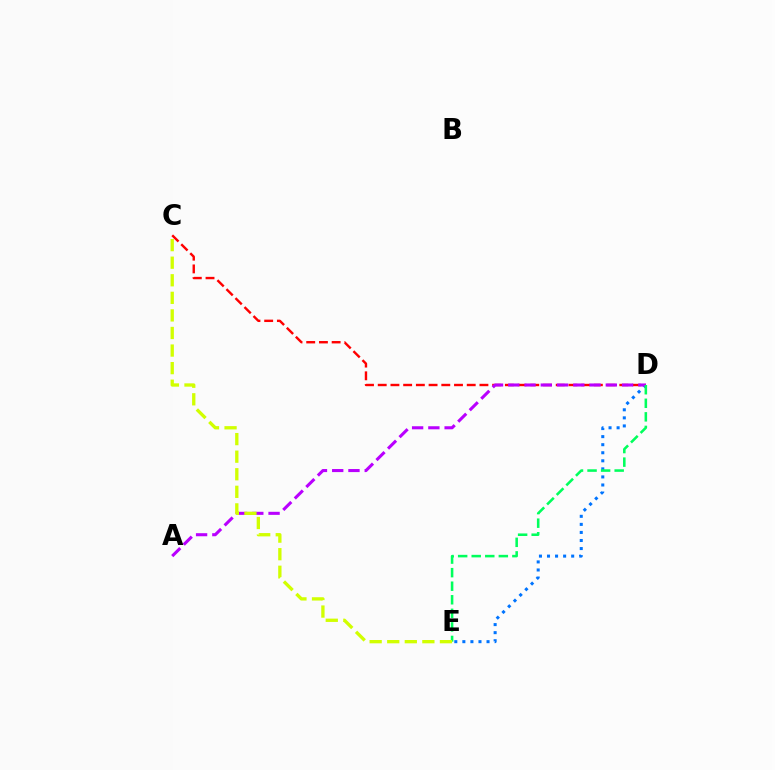{('D', 'E'): [{'color': '#0074ff', 'line_style': 'dotted', 'thickness': 2.19}, {'color': '#00ff5c', 'line_style': 'dashed', 'thickness': 1.84}], ('C', 'D'): [{'color': '#ff0000', 'line_style': 'dashed', 'thickness': 1.73}], ('A', 'D'): [{'color': '#b900ff', 'line_style': 'dashed', 'thickness': 2.21}], ('C', 'E'): [{'color': '#d1ff00', 'line_style': 'dashed', 'thickness': 2.39}]}